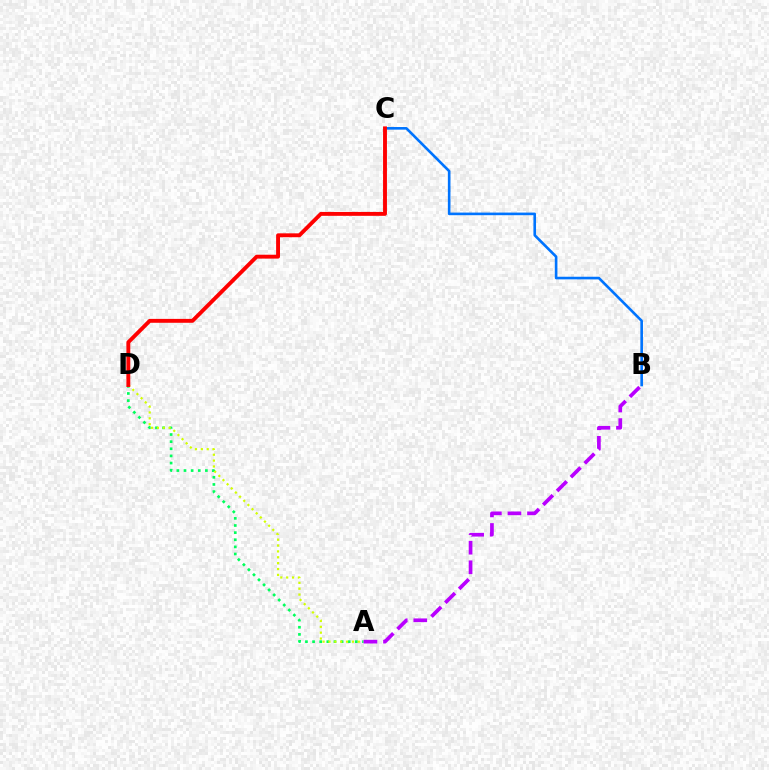{('A', 'D'): [{'color': '#00ff5c', 'line_style': 'dotted', 'thickness': 1.94}, {'color': '#d1ff00', 'line_style': 'dotted', 'thickness': 1.59}], ('B', 'C'): [{'color': '#0074ff', 'line_style': 'solid', 'thickness': 1.89}], ('A', 'B'): [{'color': '#b900ff', 'line_style': 'dashed', 'thickness': 2.66}], ('C', 'D'): [{'color': '#ff0000', 'line_style': 'solid', 'thickness': 2.8}]}